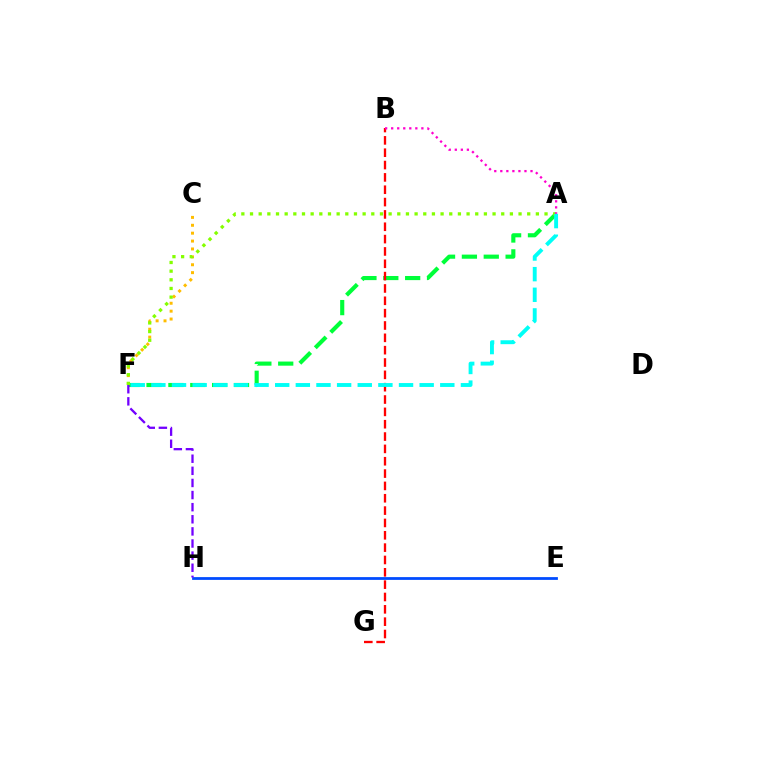{('E', 'H'): [{'color': '#004bff', 'line_style': 'solid', 'thickness': 1.99}], ('C', 'F'): [{'color': '#ffbd00', 'line_style': 'dotted', 'thickness': 2.14}], ('A', 'F'): [{'color': '#00ff39', 'line_style': 'dashed', 'thickness': 2.97}, {'color': '#84ff00', 'line_style': 'dotted', 'thickness': 2.35}, {'color': '#00fff6', 'line_style': 'dashed', 'thickness': 2.8}], ('F', 'H'): [{'color': '#7200ff', 'line_style': 'dashed', 'thickness': 1.65}], ('B', 'G'): [{'color': '#ff0000', 'line_style': 'dashed', 'thickness': 1.68}], ('A', 'B'): [{'color': '#ff00cf', 'line_style': 'dotted', 'thickness': 1.64}]}